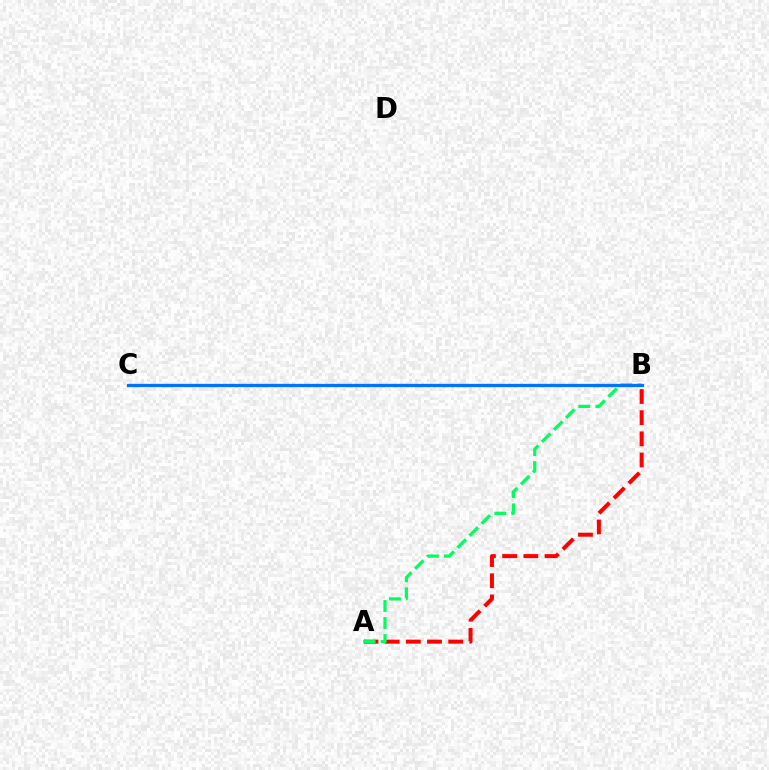{('B', 'C'): [{'color': '#b900ff', 'line_style': 'solid', 'thickness': 2.1}, {'color': '#d1ff00', 'line_style': 'dashed', 'thickness': 1.66}, {'color': '#0074ff', 'line_style': 'solid', 'thickness': 2.34}], ('A', 'B'): [{'color': '#ff0000', 'line_style': 'dashed', 'thickness': 2.88}, {'color': '#00ff5c', 'line_style': 'dashed', 'thickness': 2.31}]}